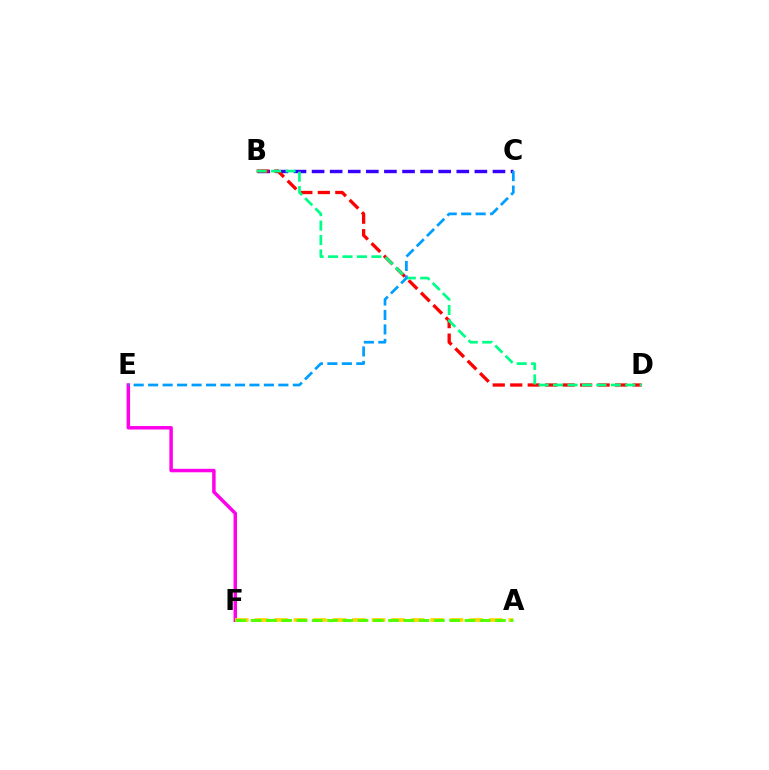{('E', 'F'): [{'color': '#ff00ed', 'line_style': 'solid', 'thickness': 2.51}], ('B', 'C'): [{'color': '#3700ff', 'line_style': 'dashed', 'thickness': 2.46}], ('A', 'F'): [{'color': '#ffd500', 'line_style': 'dashed', 'thickness': 2.65}, {'color': '#4fff00', 'line_style': 'dashed', 'thickness': 2.07}], ('B', 'D'): [{'color': '#ff0000', 'line_style': 'dashed', 'thickness': 2.37}, {'color': '#00ff86', 'line_style': 'dashed', 'thickness': 1.96}], ('C', 'E'): [{'color': '#009eff', 'line_style': 'dashed', 'thickness': 1.97}]}